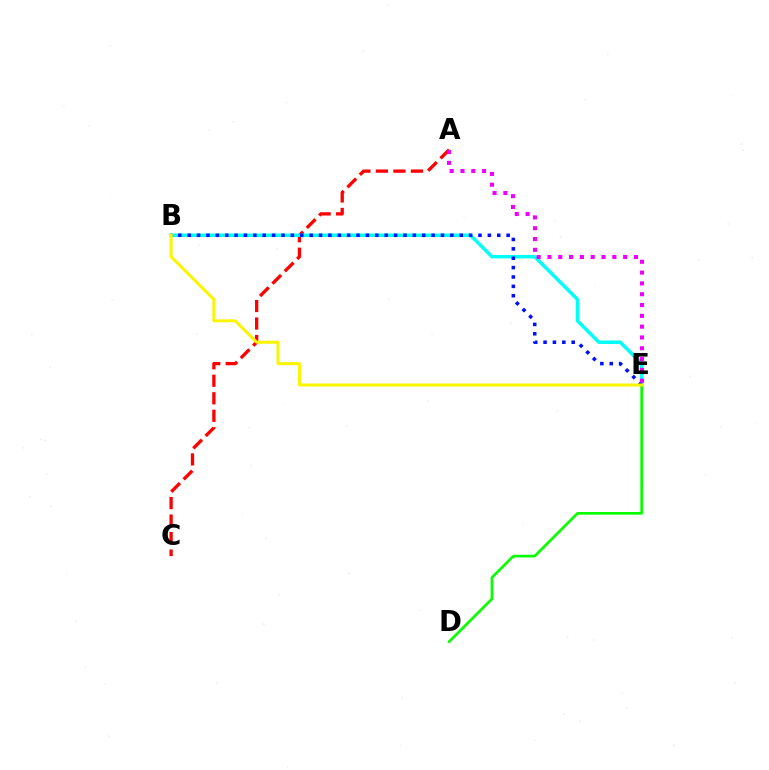{('A', 'C'): [{'color': '#ff0000', 'line_style': 'dashed', 'thickness': 2.38}], ('B', 'E'): [{'color': '#00fff6', 'line_style': 'solid', 'thickness': 2.51}, {'color': '#0010ff', 'line_style': 'dotted', 'thickness': 2.55}, {'color': '#fcf500', 'line_style': 'solid', 'thickness': 2.16}], ('A', 'E'): [{'color': '#ee00ff', 'line_style': 'dotted', 'thickness': 2.94}], ('D', 'E'): [{'color': '#08ff00', 'line_style': 'solid', 'thickness': 1.93}]}